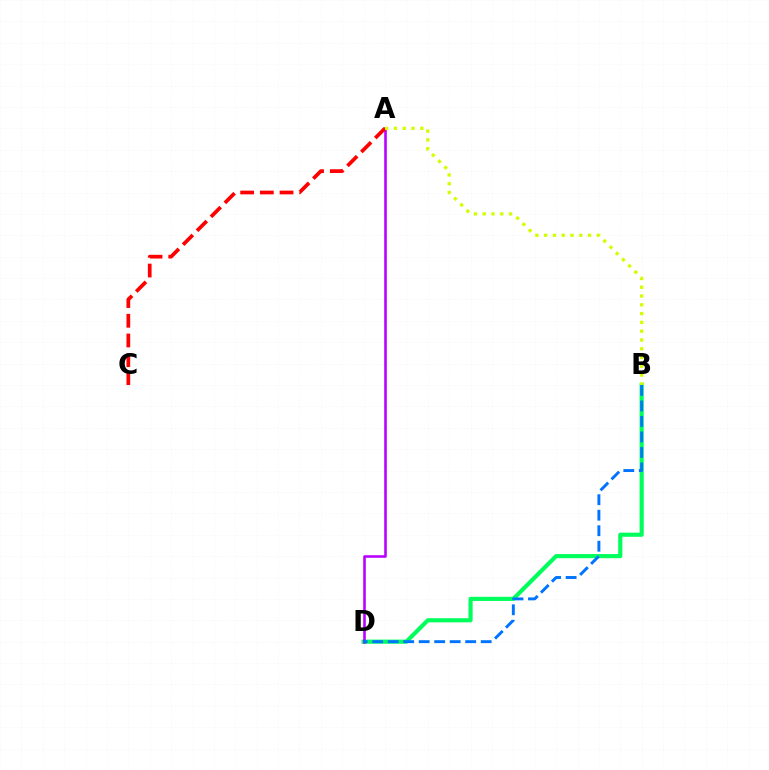{('B', 'D'): [{'color': '#00ff5c', 'line_style': 'solid', 'thickness': 2.99}, {'color': '#0074ff', 'line_style': 'dashed', 'thickness': 2.11}], ('A', 'D'): [{'color': '#b900ff', 'line_style': 'solid', 'thickness': 1.86}], ('A', 'C'): [{'color': '#ff0000', 'line_style': 'dashed', 'thickness': 2.68}], ('A', 'B'): [{'color': '#d1ff00', 'line_style': 'dotted', 'thickness': 2.39}]}